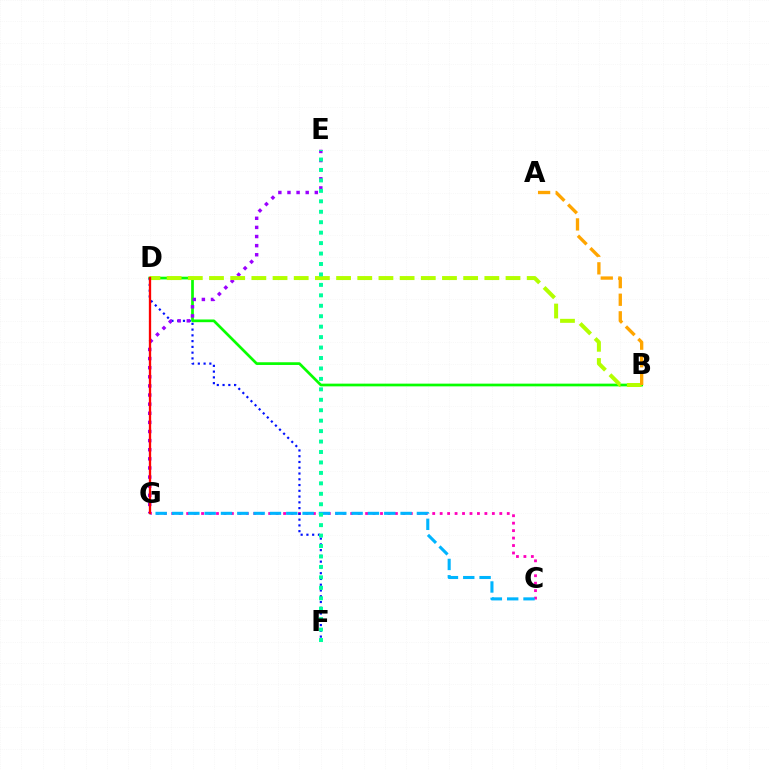{('C', 'G'): [{'color': '#ff00bd', 'line_style': 'dotted', 'thickness': 2.03}, {'color': '#00b5ff', 'line_style': 'dashed', 'thickness': 2.22}], ('B', 'D'): [{'color': '#08ff00', 'line_style': 'solid', 'thickness': 1.95}, {'color': '#b3ff00', 'line_style': 'dashed', 'thickness': 2.88}], ('D', 'F'): [{'color': '#0010ff', 'line_style': 'dotted', 'thickness': 1.57}], ('E', 'G'): [{'color': '#9b00ff', 'line_style': 'dotted', 'thickness': 2.48}], ('E', 'F'): [{'color': '#00ff9d', 'line_style': 'dotted', 'thickness': 2.84}], ('D', 'G'): [{'color': '#ff0000', 'line_style': 'solid', 'thickness': 1.66}], ('A', 'B'): [{'color': '#ffa500', 'line_style': 'dashed', 'thickness': 2.39}]}